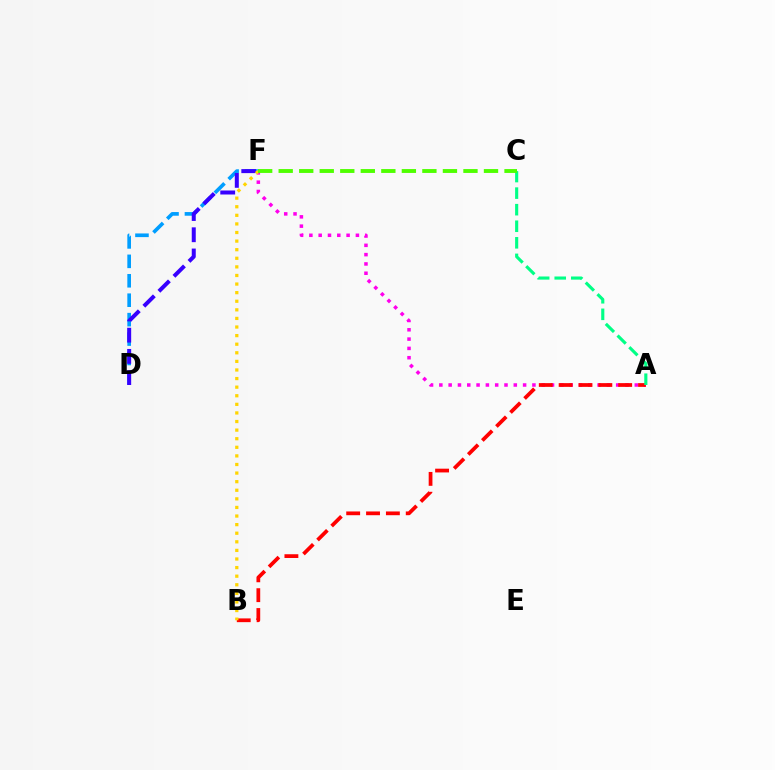{('A', 'F'): [{'color': '#ff00ed', 'line_style': 'dotted', 'thickness': 2.53}], ('A', 'B'): [{'color': '#ff0000', 'line_style': 'dashed', 'thickness': 2.7}], ('D', 'F'): [{'color': '#009eff', 'line_style': 'dashed', 'thickness': 2.64}, {'color': '#3700ff', 'line_style': 'dashed', 'thickness': 2.88}], ('A', 'C'): [{'color': '#00ff86', 'line_style': 'dashed', 'thickness': 2.25}], ('B', 'F'): [{'color': '#ffd500', 'line_style': 'dotted', 'thickness': 2.33}], ('C', 'F'): [{'color': '#4fff00', 'line_style': 'dashed', 'thickness': 2.79}]}